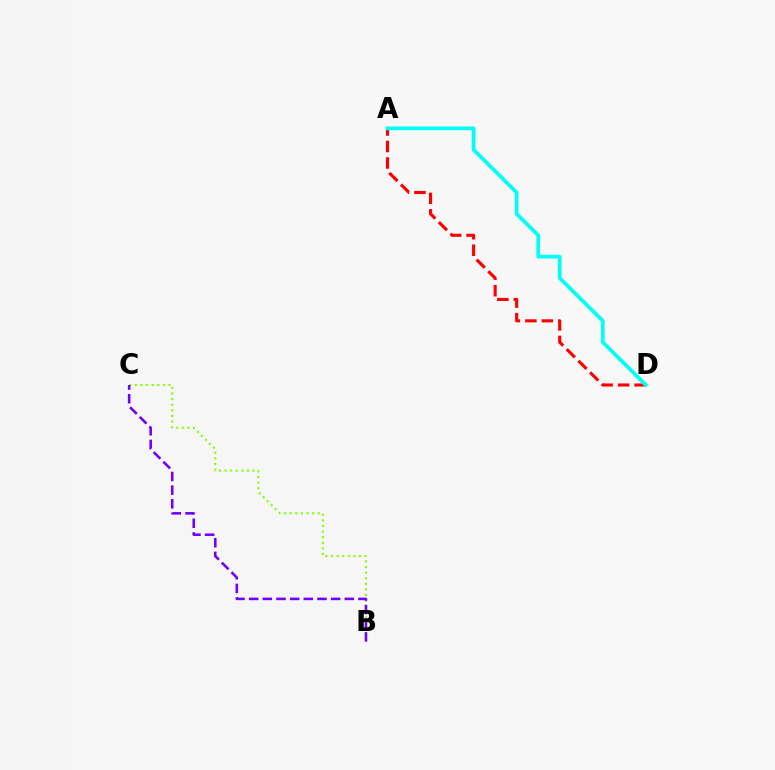{('B', 'C'): [{'color': '#84ff00', 'line_style': 'dotted', 'thickness': 1.52}, {'color': '#7200ff', 'line_style': 'dashed', 'thickness': 1.86}], ('A', 'D'): [{'color': '#ff0000', 'line_style': 'dashed', 'thickness': 2.24}, {'color': '#00fff6', 'line_style': 'solid', 'thickness': 2.67}]}